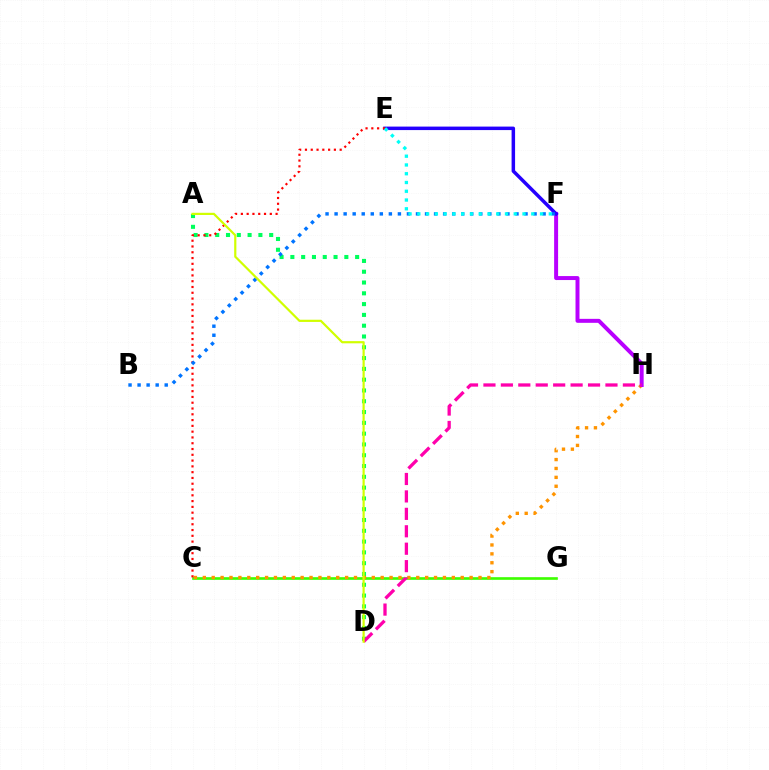{('C', 'G'): [{'color': '#3dff00', 'line_style': 'solid', 'thickness': 1.91}], ('A', 'D'): [{'color': '#00ff5c', 'line_style': 'dotted', 'thickness': 2.93}, {'color': '#d1ff00', 'line_style': 'solid', 'thickness': 1.58}], ('C', 'H'): [{'color': '#ff9400', 'line_style': 'dotted', 'thickness': 2.42}], ('F', 'H'): [{'color': '#b900ff', 'line_style': 'solid', 'thickness': 2.86}], ('E', 'F'): [{'color': '#2500ff', 'line_style': 'solid', 'thickness': 2.51}, {'color': '#00fff6', 'line_style': 'dotted', 'thickness': 2.38}], ('C', 'E'): [{'color': '#ff0000', 'line_style': 'dotted', 'thickness': 1.57}], ('D', 'H'): [{'color': '#ff00ac', 'line_style': 'dashed', 'thickness': 2.37}], ('B', 'F'): [{'color': '#0074ff', 'line_style': 'dotted', 'thickness': 2.46}]}